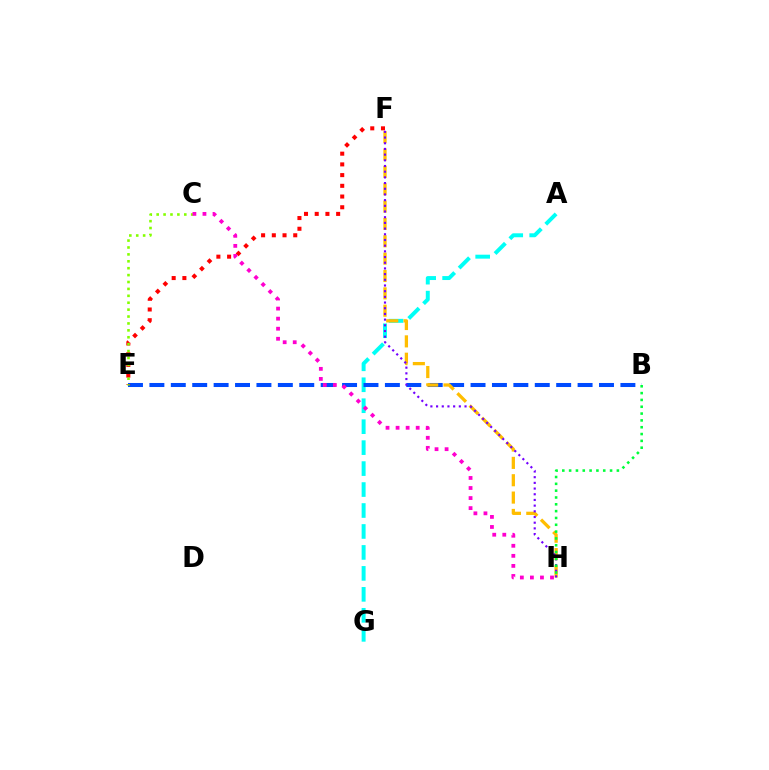{('A', 'G'): [{'color': '#00fff6', 'line_style': 'dashed', 'thickness': 2.85}], ('B', 'E'): [{'color': '#004bff', 'line_style': 'dashed', 'thickness': 2.91}], ('E', 'F'): [{'color': '#ff0000', 'line_style': 'dotted', 'thickness': 2.91}], ('C', 'E'): [{'color': '#84ff00', 'line_style': 'dotted', 'thickness': 1.88}], ('F', 'H'): [{'color': '#ffbd00', 'line_style': 'dashed', 'thickness': 2.36}, {'color': '#7200ff', 'line_style': 'dotted', 'thickness': 1.55}], ('B', 'H'): [{'color': '#00ff39', 'line_style': 'dotted', 'thickness': 1.85}], ('C', 'H'): [{'color': '#ff00cf', 'line_style': 'dotted', 'thickness': 2.73}]}